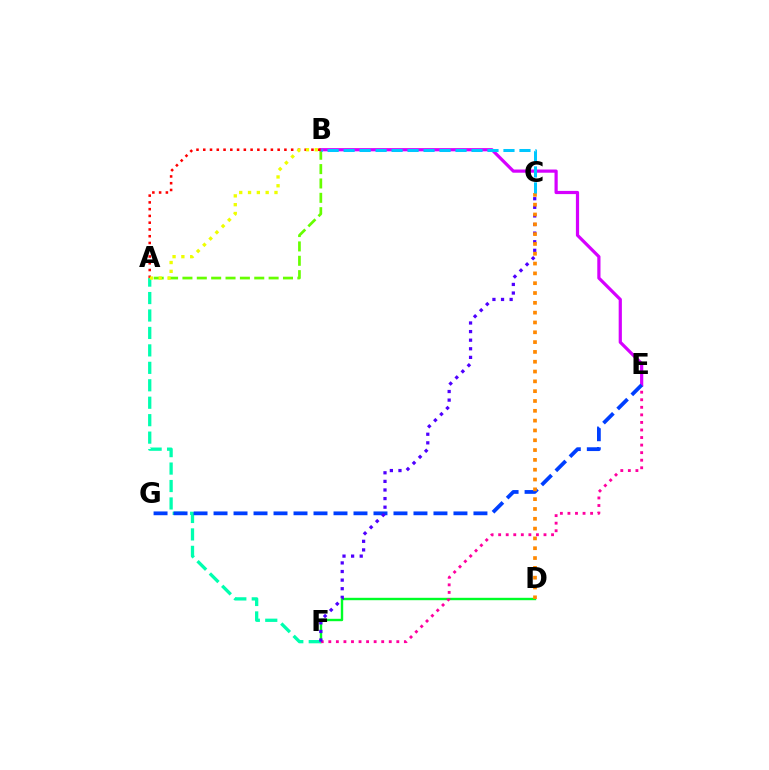{('D', 'F'): [{'color': '#00ff27', 'line_style': 'solid', 'thickness': 1.73}], ('E', 'F'): [{'color': '#ff00a0', 'line_style': 'dotted', 'thickness': 2.05}], ('A', 'B'): [{'color': '#66ff00', 'line_style': 'dashed', 'thickness': 1.95}, {'color': '#ff0000', 'line_style': 'dotted', 'thickness': 1.84}, {'color': '#eeff00', 'line_style': 'dotted', 'thickness': 2.39}], ('B', 'E'): [{'color': '#d600ff', 'line_style': 'solid', 'thickness': 2.31}], ('A', 'F'): [{'color': '#00ffaf', 'line_style': 'dashed', 'thickness': 2.37}], ('E', 'G'): [{'color': '#003fff', 'line_style': 'dashed', 'thickness': 2.72}], ('C', 'F'): [{'color': '#4f00ff', 'line_style': 'dotted', 'thickness': 2.34}], ('C', 'D'): [{'color': '#ff8800', 'line_style': 'dotted', 'thickness': 2.67}], ('B', 'C'): [{'color': '#00c7ff', 'line_style': 'dashed', 'thickness': 2.17}]}